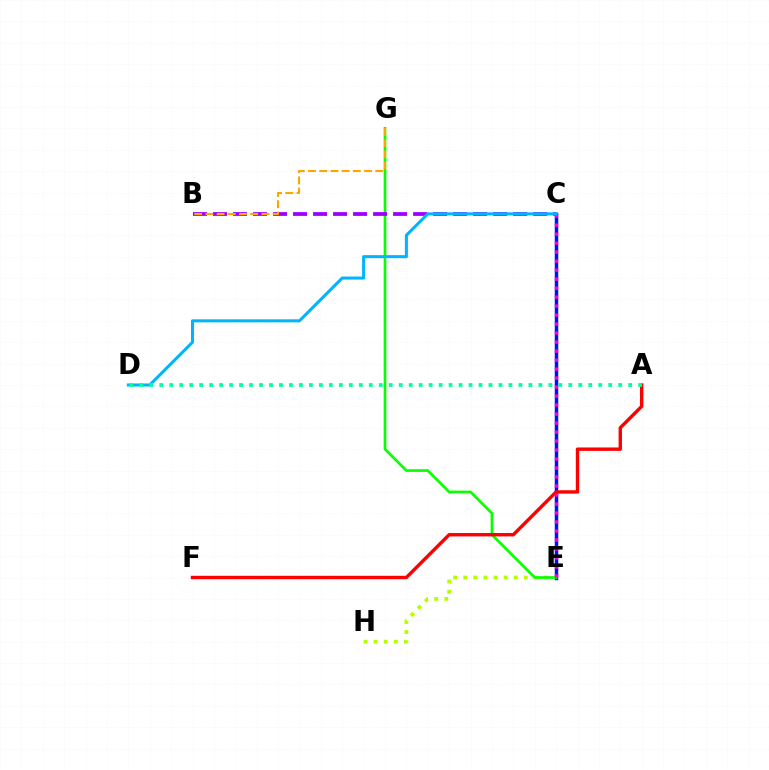{('E', 'H'): [{'color': '#b3ff00', 'line_style': 'dotted', 'thickness': 2.74}], ('C', 'E'): [{'color': '#0010ff', 'line_style': 'solid', 'thickness': 2.52}, {'color': '#ff00bd', 'line_style': 'dotted', 'thickness': 2.44}], ('E', 'G'): [{'color': '#08ff00', 'line_style': 'solid', 'thickness': 1.92}], ('B', 'C'): [{'color': '#9b00ff', 'line_style': 'dashed', 'thickness': 2.72}], ('B', 'G'): [{'color': '#ffa500', 'line_style': 'dashed', 'thickness': 1.52}], ('A', 'F'): [{'color': '#ff0000', 'line_style': 'solid', 'thickness': 2.45}], ('C', 'D'): [{'color': '#00b5ff', 'line_style': 'solid', 'thickness': 2.19}], ('A', 'D'): [{'color': '#00ff9d', 'line_style': 'dotted', 'thickness': 2.71}]}